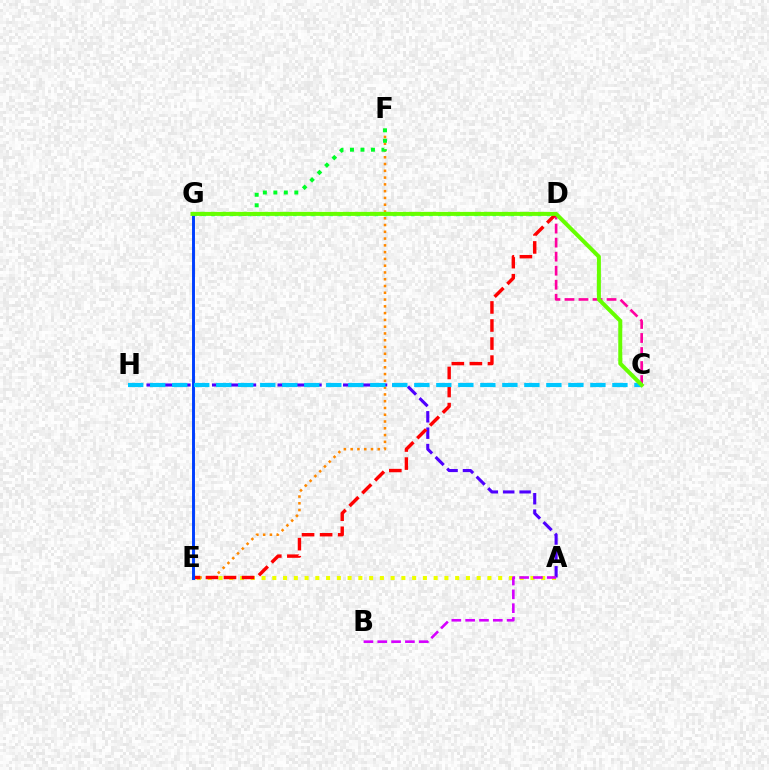{('D', 'G'): [{'color': '#00ffaf', 'line_style': 'dotted', 'thickness': 2.46}], ('C', 'D'): [{'color': '#ff00a0', 'line_style': 'dashed', 'thickness': 1.91}], ('A', 'E'): [{'color': '#eeff00', 'line_style': 'dotted', 'thickness': 2.92}], ('A', 'H'): [{'color': '#4f00ff', 'line_style': 'dashed', 'thickness': 2.23}], ('E', 'F'): [{'color': '#ff8800', 'line_style': 'dotted', 'thickness': 1.84}], ('D', 'E'): [{'color': '#ff0000', 'line_style': 'dashed', 'thickness': 2.45}], ('E', 'G'): [{'color': '#003fff', 'line_style': 'solid', 'thickness': 2.12}], ('F', 'G'): [{'color': '#00ff27', 'line_style': 'dotted', 'thickness': 2.85}], ('C', 'H'): [{'color': '#00c7ff', 'line_style': 'dashed', 'thickness': 2.99}], ('A', 'B'): [{'color': '#d600ff', 'line_style': 'dashed', 'thickness': 1.88}], ('C', 'G'): [{'color': '#66ff00', 'line_style': 'solid', 'thickness': 2.89}]}